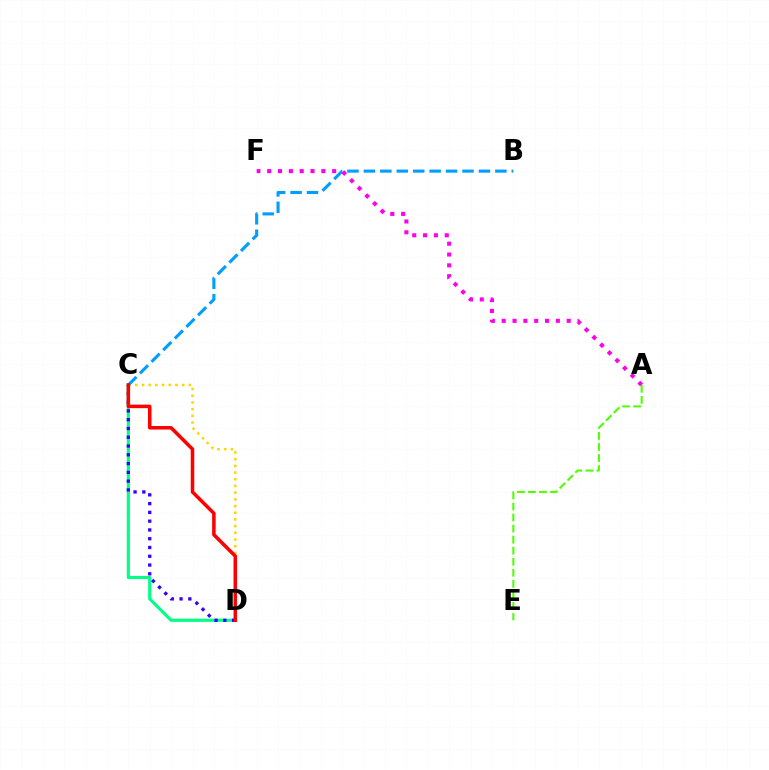{('C', 'D'): [{'color': '#00ff86', 'line_style': 'solid', 'thickness': 2.26}, {'color': '#ffd500', 'line_style': 'dotted', 'thickness': 1.82}, {'color': '#3700ff', 'line_style': 'dotted', 'thickness': 2.38}, {'color': '#ff0000', 'line_style': 'solid', 'thickness': 2.54}], ('B', 'C'): [{'color': '#009eff', 'line_style': 'dashed', 'thickness': 2.23}], ('A', 'F'): [{'color': '#ff00ed', 'line_style': 'dotted', 'thickness': 2.94}], ('A', 'E'): [{'color': '#4fff00', 'line_style': 'dashed', 'thickness': 1.5}]}